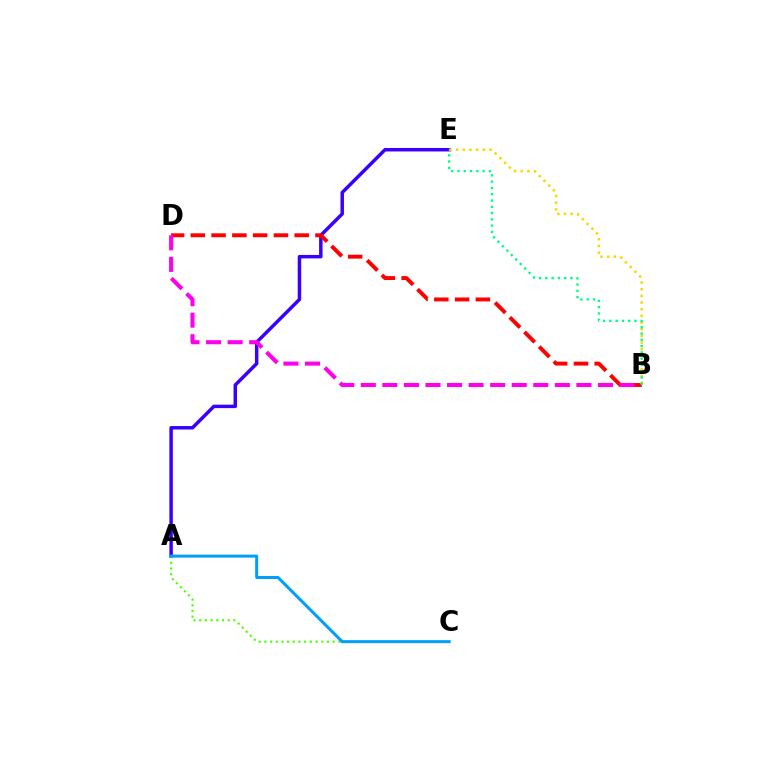{('A', 'E'): [{'color': '#3700ff', 'line_style': 'solid', 'thickness': 2.5}], ('B', 'D'): [{'color': '#ff0000', 'line_style': 'dashed', 'thickness': 2.82}, {'color': '#ff00ed', 'line_style': 'dashed', 'thickness': 2.93}], ('A', 'C'): [{'color': '#4fff00', 'line_style': 'dotted', 'thickness': 1.55}, {'color': '#009eff', 'line_style': 'solid', 'thickness': 2.16}], ('B', 'E'): [{'color': '#ffd500', 'line_style': 'dotted', 'thickness': 1.82}, {'color': '#00ff86', 'line_style': 'dotted', 'thickness': 1.71}]}